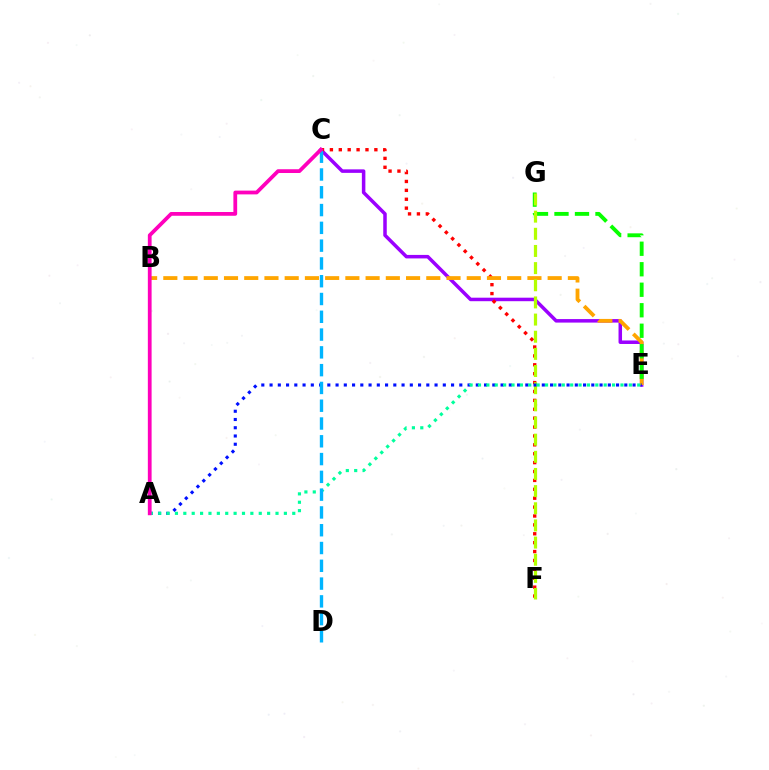{('C', 'E'): [{'color': '#9b00ff', 'line_style': 'solid', 'thickness': 2.53}], ('C', 'F'): [{'color': '#ff0000', 'line_style': 'dotted', 'thickness': 2.42}], ('B', 'E'): [{'color': '#ffa500', 'line_style': 'dashed', 'thickness': 2.75}], ('E', 'G'): [{'color': '#08ff00', 'line_style': 'dashed', 'thickness': 2.78}], ('F', 'G'): [{'color': '#b3ff00', 'line_style': 'dashed', 'thickness': 2.33}], ('A', 'E'): [{'color': '#0010ff', 'line_style': 'dotted', 'thickness': 2.24}, {'color': '#00ff9d', 'line_style': 'dotted', 'thickness': 2.28}], ('C', 'D'): [{'color': '#00b5ff', 'line_style': 'dashed', 'thickness': 2.42}], ('A', 'C'): [{'color': '#ff00bd', 'line_style': 'solid', 'thickness': 2.71}]}